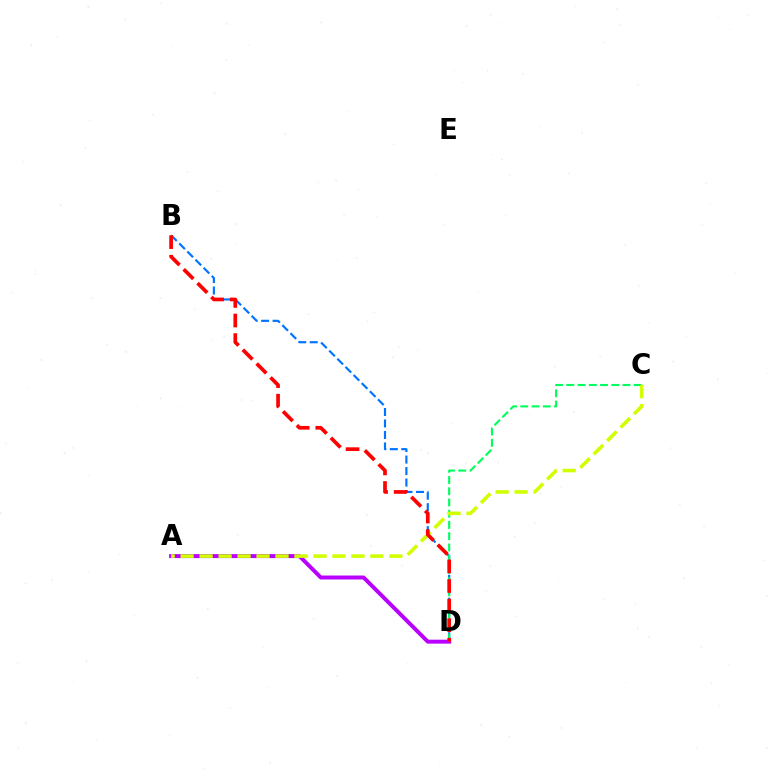{('A', 'D'): [{'color': '#b900ff', 'line_style': 'solid', 'thickness': 2.85}], ('B', 'D'): [{'color': '#0074ff', 'line_style': 'dashed', 'thickness': 1.56}, {'color': '#ff0000', 'line_style': 'dashed', 'thickness': 2.66}], ('C', 'D'): [{'color': '#00ff5c', 'line_style': 'dashed', 'thickness': 1.53}], ('A', 'C'): [{'color': '#d1ff00', 'line_style': 'dashed', 'thickness': 2.58}]}